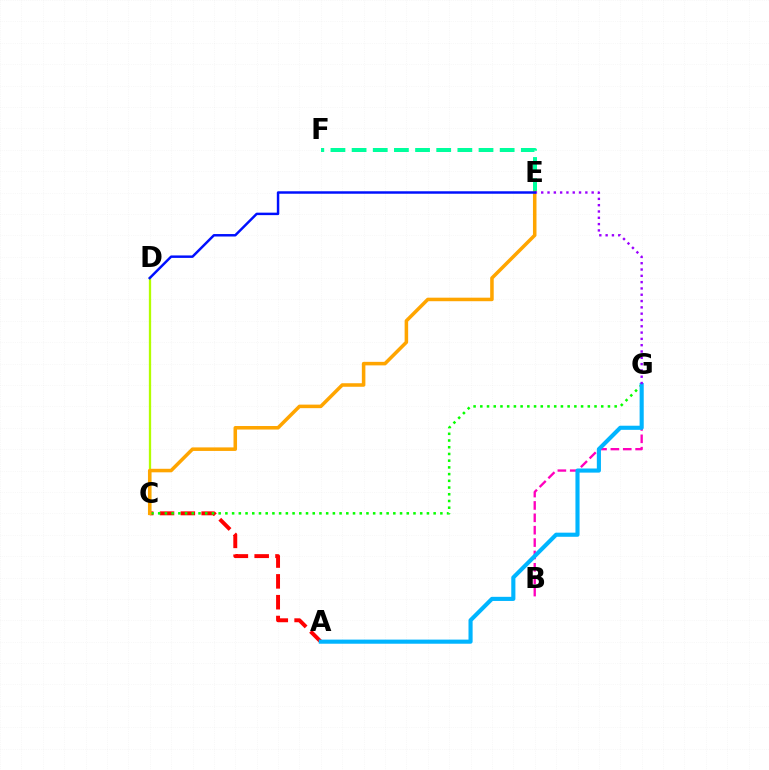{('C', 'D'): [{'color': '#b3ff00', 'line_style': 'solid', 'thickness': 1.65}], ('B', 'G'): [{'color': '#ff00bd', 'line_style': 'dashed', 'thickness': 1.68}], ('A', 'C'): [{'color': '#ff0000', 'line_style': 'dashed', 'thickness': 2.83}], ('C', 'G'): [{'color': '#08ff00', 'line_style': 'dotted', 'thickness': 1.83}], ('E', 'F'): [{'color': '#00ff9d', 'line_style': 'dashed', 'thickness': 2.87}], ('A', 'G'): [{'color': '#00b5ff', 'line_style': 'solid', 'thickness': 2.97}], ('C', 'E'): [{'color': '#ffa500', 'line_style': 'solid', 'thickness': 2.54}], ('E', 'G'): [{'color': '#9b00ff', 'line_style': 'dotted', 'thickness': 1.71}], ('D', 'E'): [{'color': '#0010ff', 'line_style': 'solid', 'thickness': 1.77}]}